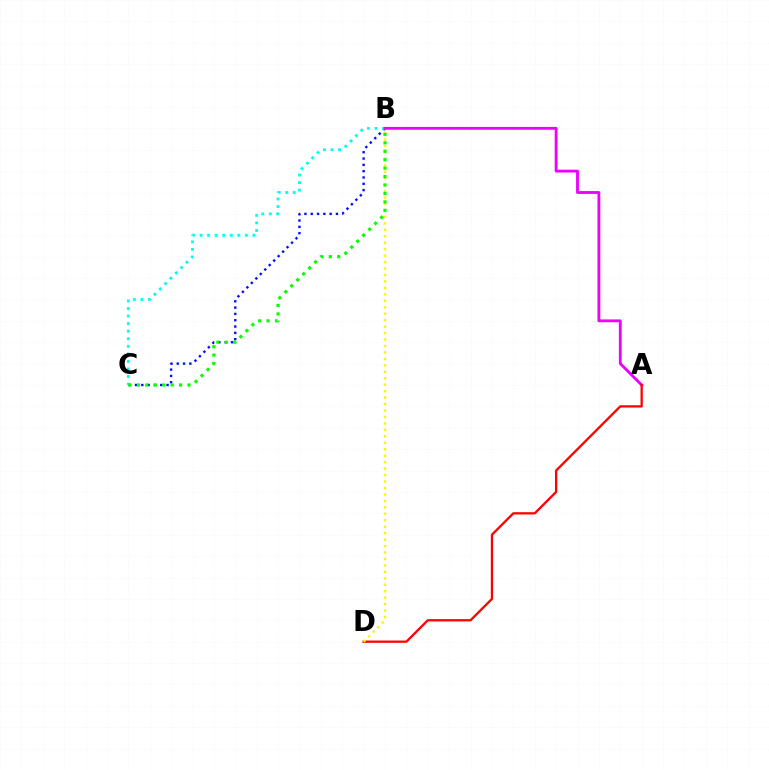{('B', 'C'): [{'color': '#0010ff', 'line_style': 'dotted', 'thickness': 1.72}, {'color': '#00fff6', 'line_style': 'dotted', 'thickness': 2.05}, {'color': '#08ff00', 'line_style': 'dotted', 'thickness': 2.29}], ('A', 'B'): [{'color': '#ee00ff', 'line_style': 'solid', 'thickness': 2.04}], ('A', 'D'): [{'color': '#ff0000', 'line_style': 'solid', 'thickness': 1.64}], ('B', 'D'): [{'color': '#fcf500', 'line_style': 'dotted', 'thickness': 1.75}]}